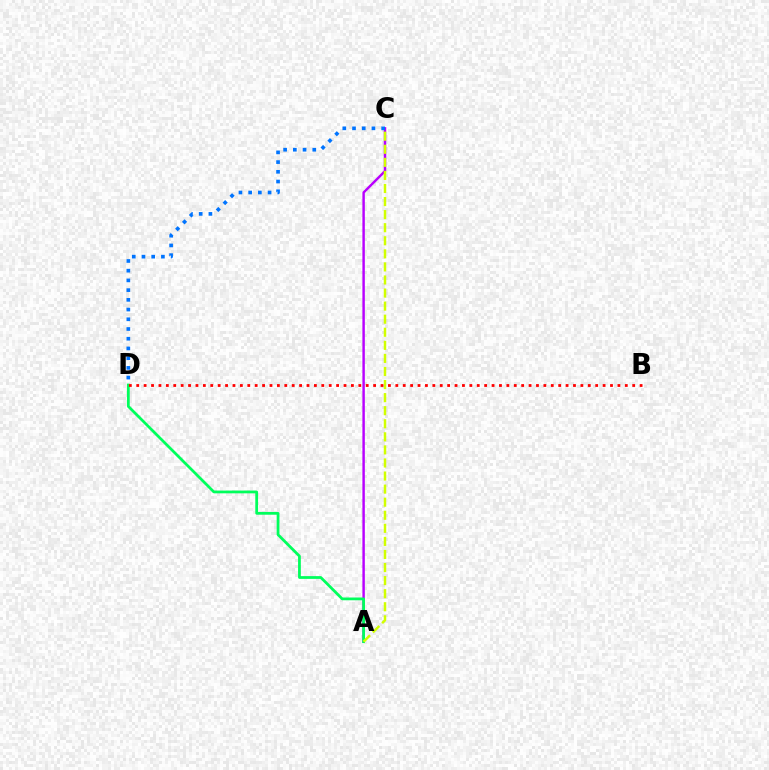{('A', 'C'): [{'color': '#b900ff', 'line_style': 'solid', 'thickness': 1.76}, {'color': '#d1ff00', 'line_style': 'dashed', 'thickness': 1.78}], ('A', 'D'): [{'color': '#00ff5c', 'line_style': 'solid', 'thickness': 1.99}], ('C', 'D'): [{'color': '#0074ff', 'line_style': 'dotted', 'thickness': 2.64}], ('B', 'D'): [{'color': '#ff0000', 'line_style': 'dotted', 'thickness': 2.01}]}